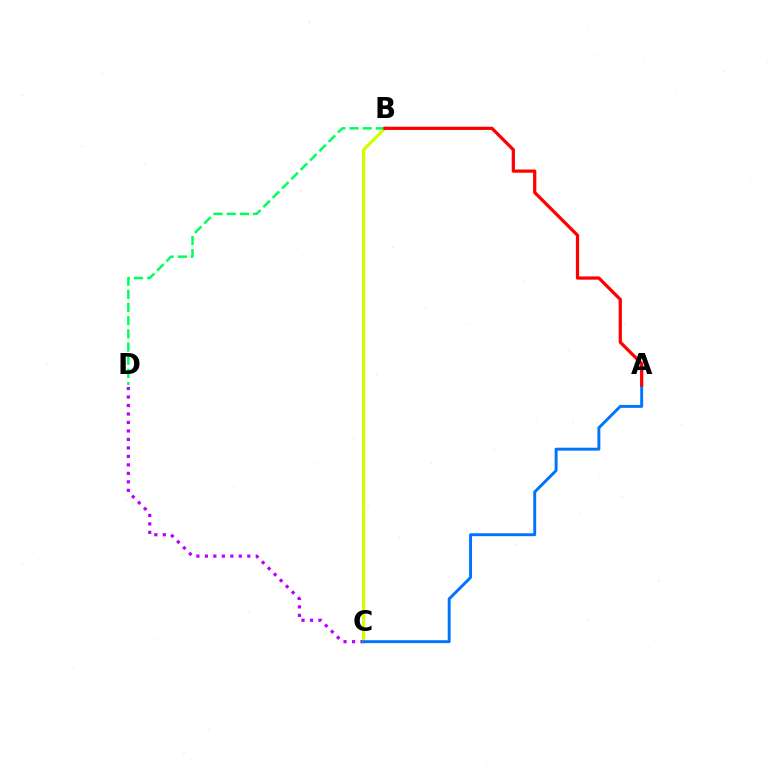{('C', 'D'): [{'color': '#b900ff', 'line_style': 'dotted', 'thickness': 2.3}], ('B', 'C'): [{'color': '#d1ff00', 'line_style': 'solid', 'thickness': 2.31}], ('A', 'C'): [{'color': '#0074ff', 'line_style': 'solid', 'thickness': 2.1}], ('B', 'D'): [{'color': '#00ff5c', 'line_style': 'dashed', 'thickness': 1.79}], ('A', 'B'): [{'color': '#ff0000', 'line_style': 'solid', 'thickness': 2.33}]}